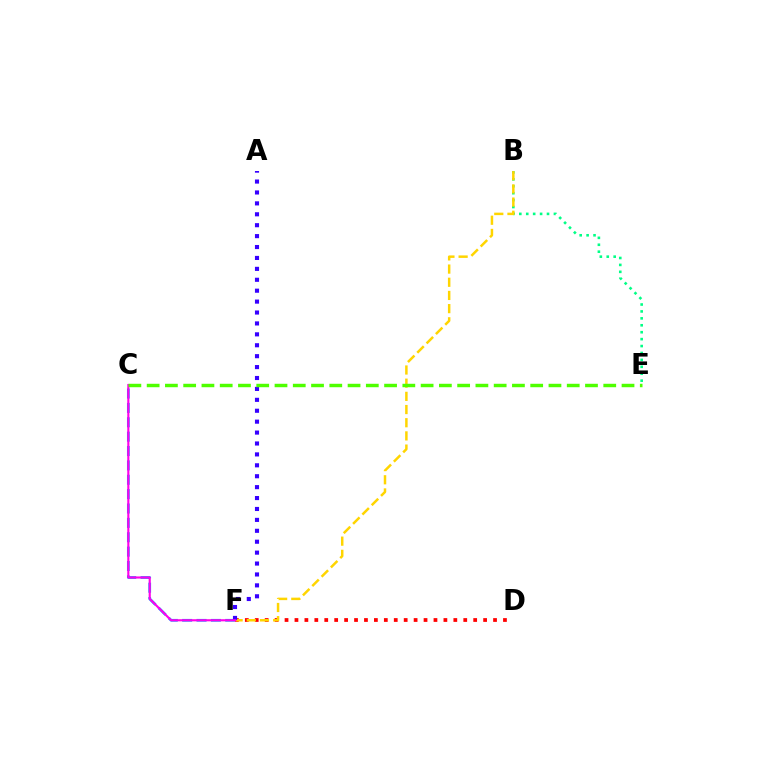{('B', 'E'): [{'color': '#00ff86', 'line_style': 'dotted', 'thickness': 1.88}], ('C', 'F'): [{'color': '#009eff', 'line_style': 'dashed', 'thickness': 1.95}, {'color': '#ff00ed', 'line_style': 'solid', 'thickness': 1.54}], ('D', 'F'): [{'color': '#ff0000', 'line_style': 'dotted', 'thickness': 2.7}], ('B', 'F'): [{'color': '#ffd500', 'line_style': 'dashed', 'thickness': 1.79}], ('A', 'F'): [{'color': '#3700ff', 'line_style': 'dotted', 'thickness': 2.97}], ('C', 'E'): [{'color': '#4fff00', 'line_style': 'dashed', 'thickness': 2.48}]}